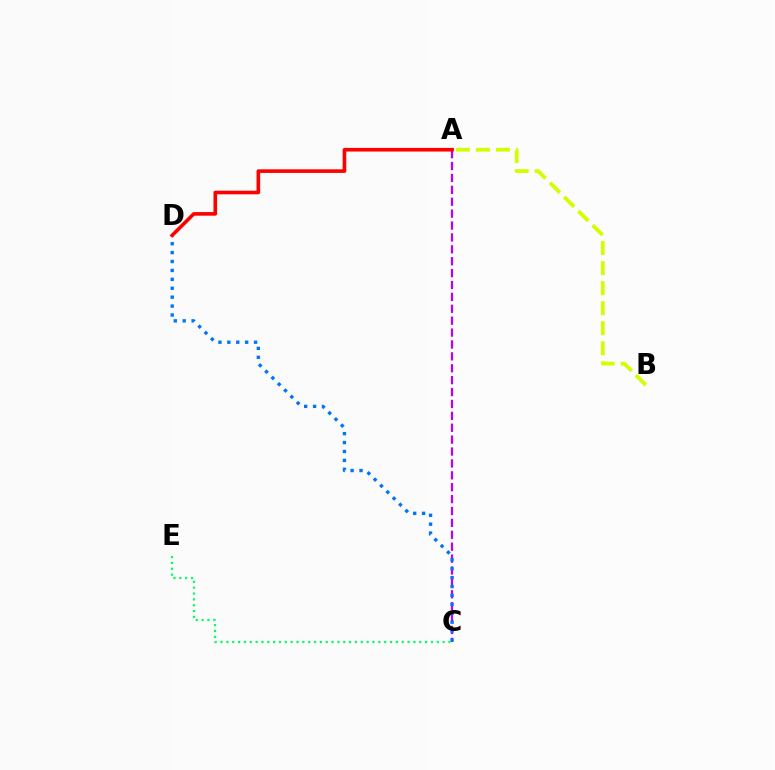{('A', 'B'): [{'color': '#d1ff00', 'line_style': 'dashed', 'thickness': 2.72}], ('A', 'C'): [{'color': '#b900ff', 'line_style': 'dashed', 'thickness': 1.62}], ('C', 'D'): [{'color': '#0074ff', 'line_style': 'dotted', 'thickness': 2.42}], ('A', 'D'): [{'color': '#ff0000', 'line_style': 'solid', 'thickness': 2.6}], ('C', 'E'): [{'color': '#00ff5c', 'line_style': 'dotted', 'thickness': 1.59}]}